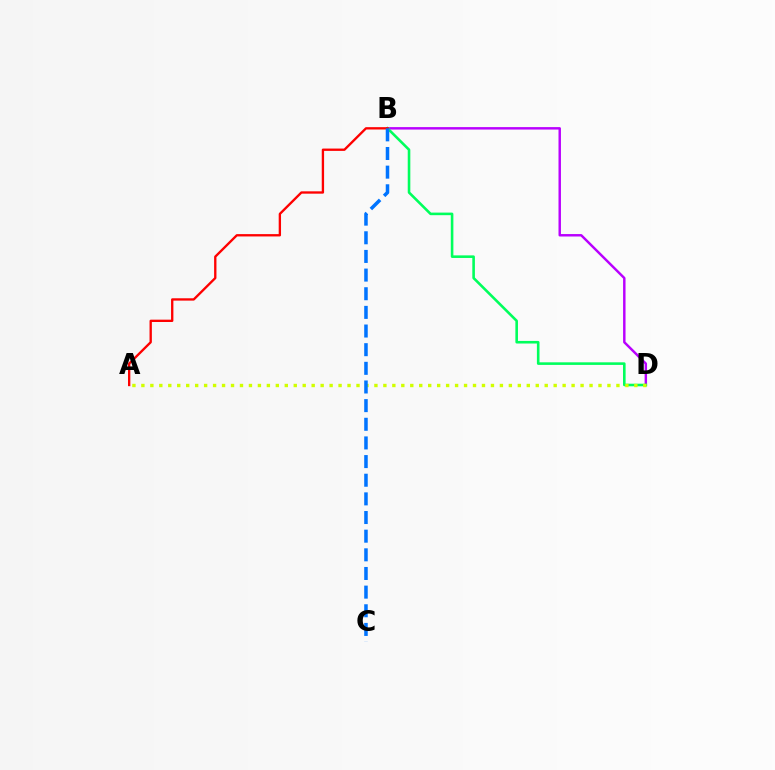{('B', 'D'): [{'color': '#b900ff', 'line_style': 'solid', 'thickness': 1.76}, {'color': '#00ff5c', 'line_style': 'solid', 'thickness': 1.87}], ('A', 'D'): [{'color': '#d1ff00', 'line_style': 'dotted', 'thickness': 2.44}], ('A', 'B'): [{'color': '#ff0000', 'line_style': 'solid', 'thickness': 1.68}], ('B', 'C'): [{'color': '#0074ff', 'line_style': 'dashed', 'thickness': 2.53}]}